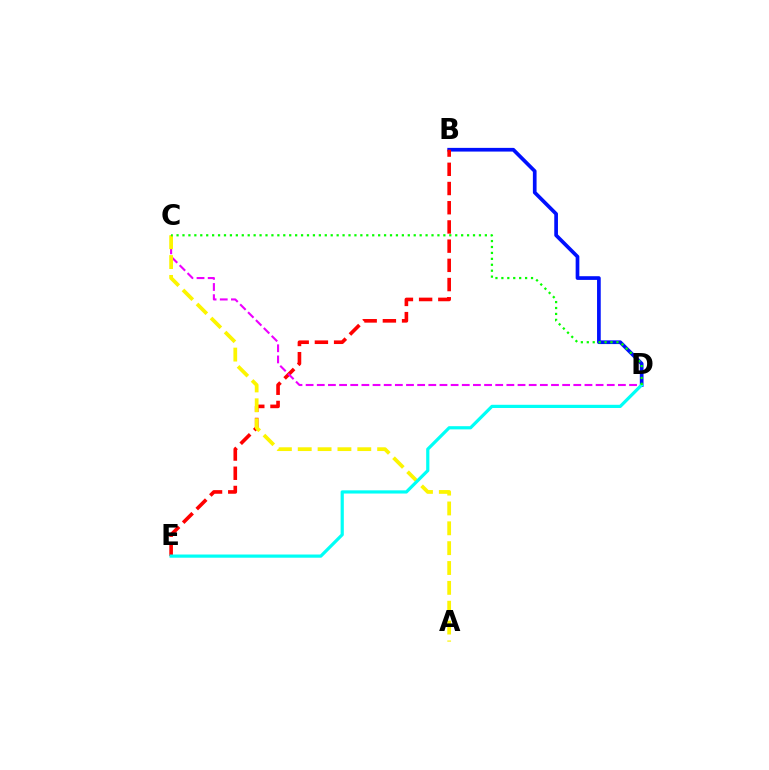{('B', 'D'): [{'color': '#0010ff', 'line_style': 'solid', 'thickness': 2.66}], ('B', 'E'): [{'color': '#ff0000', 'line_style': 'dashed', 'thickness': 2.61}], ('C', 'D'): [{'color': '#ee00ff', 'line_style': 'dashed', 'thickness': 1.52}, {'color': '#08ff00', 'line_style': 'dotted', 'thickness': 1.61}], ('A', 'C'): [{'color': '#fcf500', 'line_style': 'dashed', 'thickness': 2.7}], ('D', 'E'): [{'color': '#00fff6', 'line_style': 'solid', 'thickness': 2.3}]}